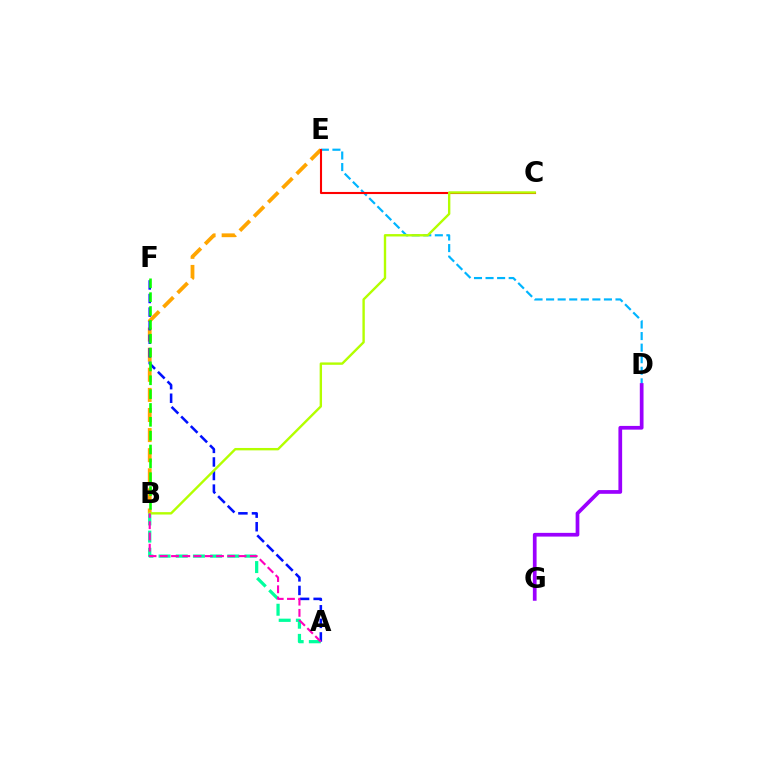{('B', 'E'): [{'color': '#ffa500', 'line_style': 'dashed', 'thickness': 2.73}], ('A', 'F'): [{'color': '#0010ff', 'line_style': 'dashed', 'thickness': 1.84}], ('D', 'E'): [{'color': '#00b5ff', 'line_style': 'dashed', 'thickness': 1.57}], ('D', 'G'): [{'color': '#9b00ff', 'line_style': 'solid', 'thickness': 2.68}], ('A', 'B'): [{'color': '#00ff9d', 'line_style': 'dashed', 'thickness': 2.33}, {'color': '#ff00bd', 'line_style': 'dashed', 'thickness': 1.53}], ('C', 'E'): [{'color': '#ff0000', 'line_style': 'solid', 'thickness': 1.51}], ('B', 'C'): [{'color': '#b3ff00', 'line_style': 'solid', 'thickness': 1.72}], ('B', 'F'): [{'color': '#08ff00', 'line_style': 'dashed', 'thickness': 1.88}]}